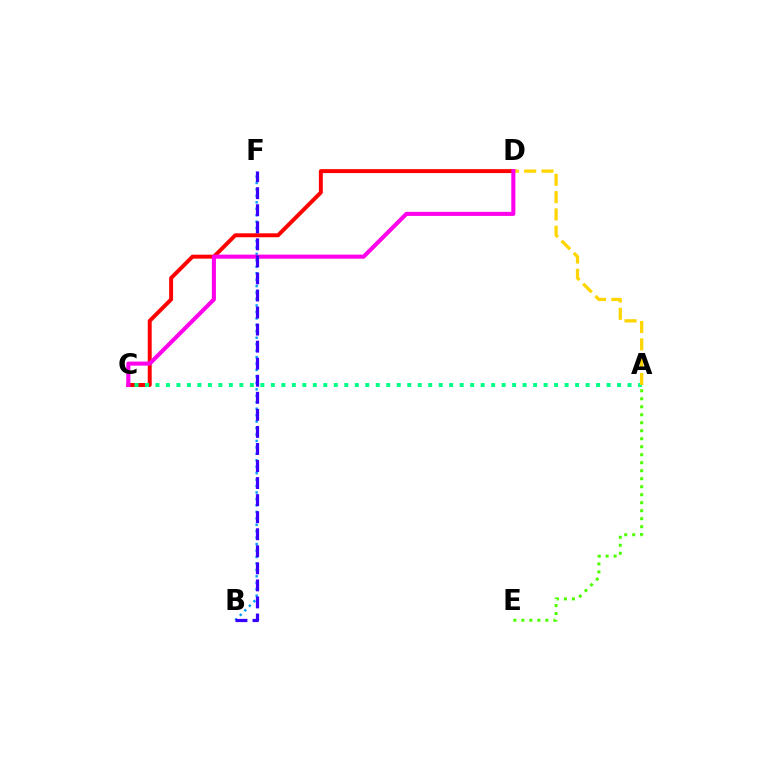{('B', 'F'): [{'color': '#009eff', 'line_style': 'dotted', 'thickness': 1.75}, {'color': '#3700ff', 'line_style': 'dashed', 'thickness': 2.32}], ('C', 'D'): [{'color': '#ff0000', 'line_style': 'solid', 'thickness': 2.84}, {'color': '#ff00ed', 'line_style': 'solid', 'thickness': 2.94}], ('A', 'C'): [{'color': '#00ff86', 'line_style': 'dotted', 'thickness': 2.85}], ('A', 'D'): [{'color': '#ffd500', 'line_style': 'dashed', 'thickness': 2.35}], ('A', 'E'): [{'color': '#4fff00', 'line_style': 'dotted', 'thickness': 2.17}]}